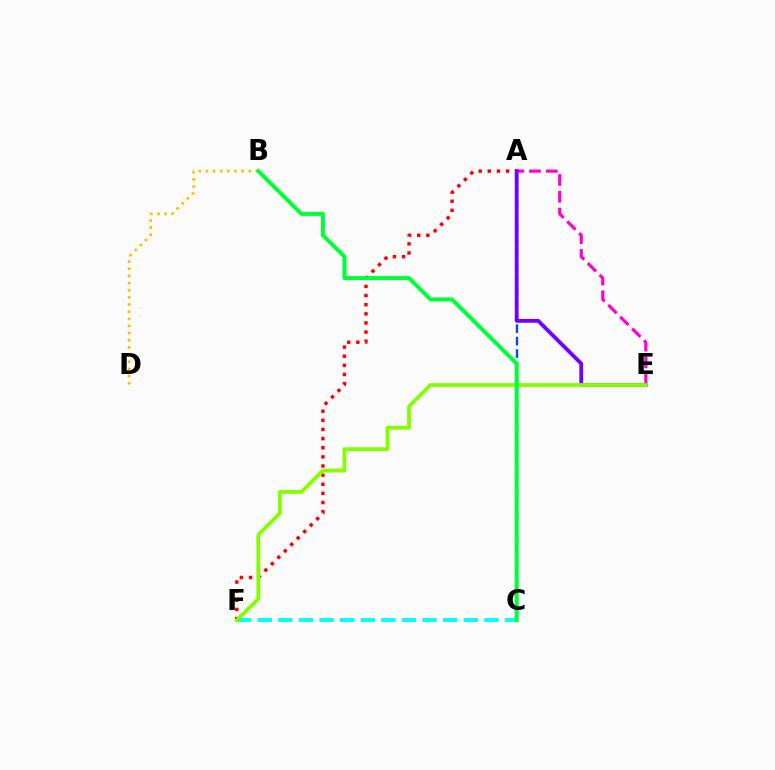{('A', 'C'): [{'color': '#004bff', 'line_style': 'dashed', 'thickness': 1.7}], ('C', 'F'): [{'color': '#00fff6', 'line_style': 'dashed', 'thickness': 2.8}], ('A', 'F'): [{'color': '#ff0000', 'line_style': 'dotted', 'thickness': 2.48}], ('A', 'E'): [{'color': '#ff00cf', 'line_style': 'dashed', 'thickness': 2.28}, {'color': '#7200ff', 'line_style': 'solid', 'thickness': 2.75}], ('B', 'D'): [{'color': '#ffbd00', 'line_style': 'dotted', 'thickness': 1.94}], ('E', 'F'): [{'color': '#84ff00', 'line_style': 'solid', 'thickness': 2.73}], ('B', 'C'): [{'color': '#00ff39', 'line_style': 'solid', 'thickness': 2.88}]}